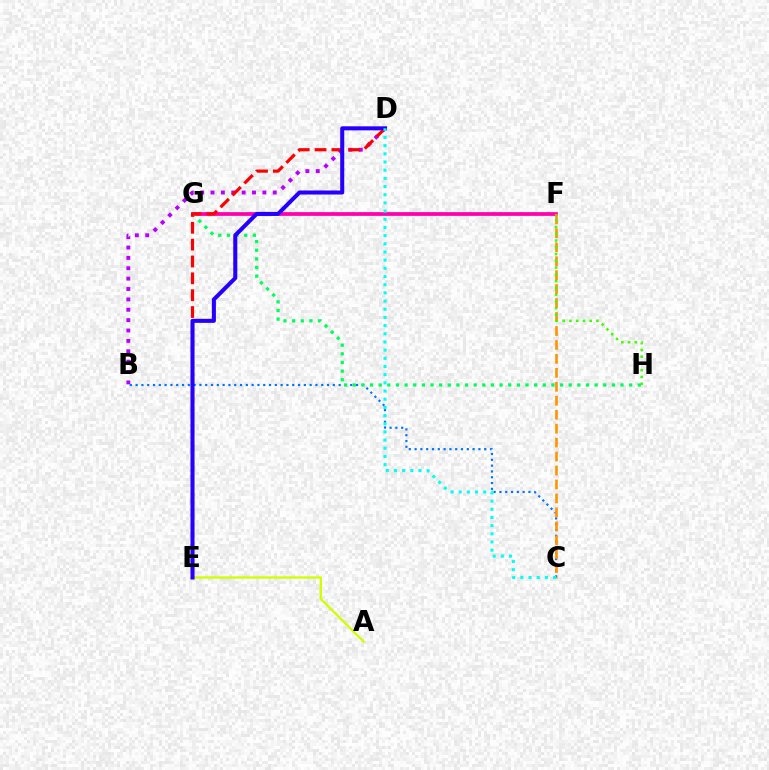{('F', 'G'): [{'color': '#ff00ac', 'line_style': 'solid', 'thickness': 2.69}], ('B', 'D'): [{'color': '#b900ff', 'line_style': 'dotted', 'thickness': 2.82}], ('A', 'E'): [{'color': '#d1ff00', 'line_style': 'solid', 'thickness': 1.68}], ('B', 'C'): [{'color': '#0074ff', 'line_style': 'dotted', 'thickness': 1.58}], ('C', 'F'): [{'color': '#ff9400', 'line_style': 'dashed', 'thickness': 1.9}], ('G', 'H'): [{'color': '#00ff5c', 'line_style': 'dotted', 'thickness': 2.35}], ('D', 'E'): [{'color': '#ff0000', 'line_style': 'dashed', 'thickness': 2.29}, {'color': '#2500ff', 'line_style': 'solid', 'thickness': 2.91}], ('C', 'D'): [{'color': '#00fff6', 'line_style': 'dotted', 'thickness': 2.22}], ('F', 'H'): [{'color': '#3dff00', 'line_style': 'dotted', 'thickness': 1.84}]}